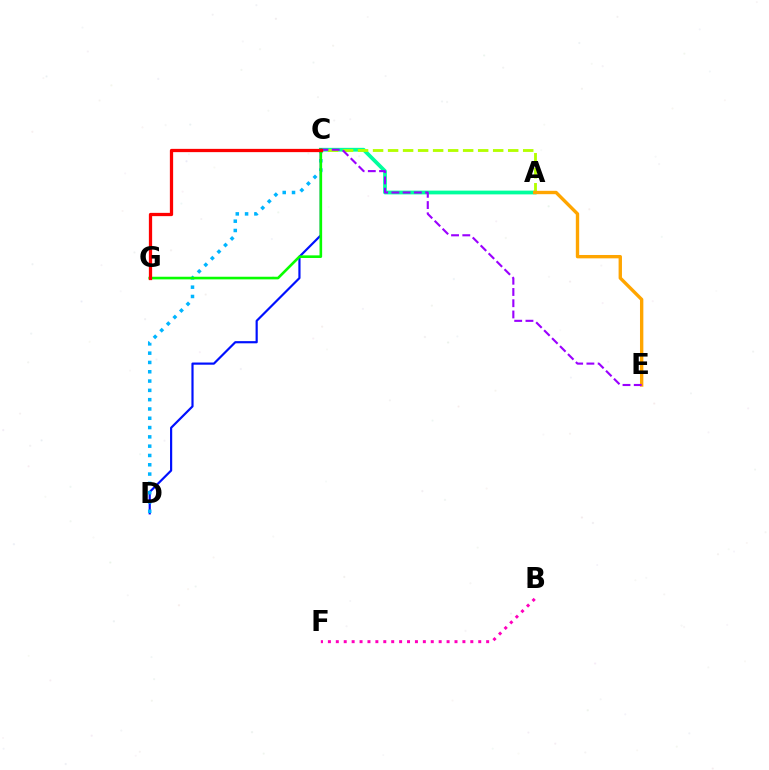{('A', 'C'): [{'color': '#00ff9d', 'line_style': 'solid', 'thickness': 2.71}, {'color': '#b3ff00', 'line_style': 'dashed', 'thickness': 2.04}], ('C', 'D'): [{'color': '#0010ff', 'line_style': 'solid', 'thickness': 1.57}, {'color': '#00b5ff', 'line_style': 'dotted', 'thickness': 2.53}], ('A', 'E'): [{'color': '#ffa500', 'line_style': 'solid', 'thickness': 2.42}], ('C', 'G'): [{'color': '#08ff00', 'line_style': 'solid', 'thickness': 1.88}, {'color': '#ff0000', 'line_style': 'solid', 'thickness': 2.35}], ('C', 'E'): [{'color': '#9b00ff', 'line_style': 'dashed', 'thickness': 1.53}], ('B', 'F'): [{'color': '#ff00bd', 'line_style': 'dotted', 'thickness': 2.15}]}